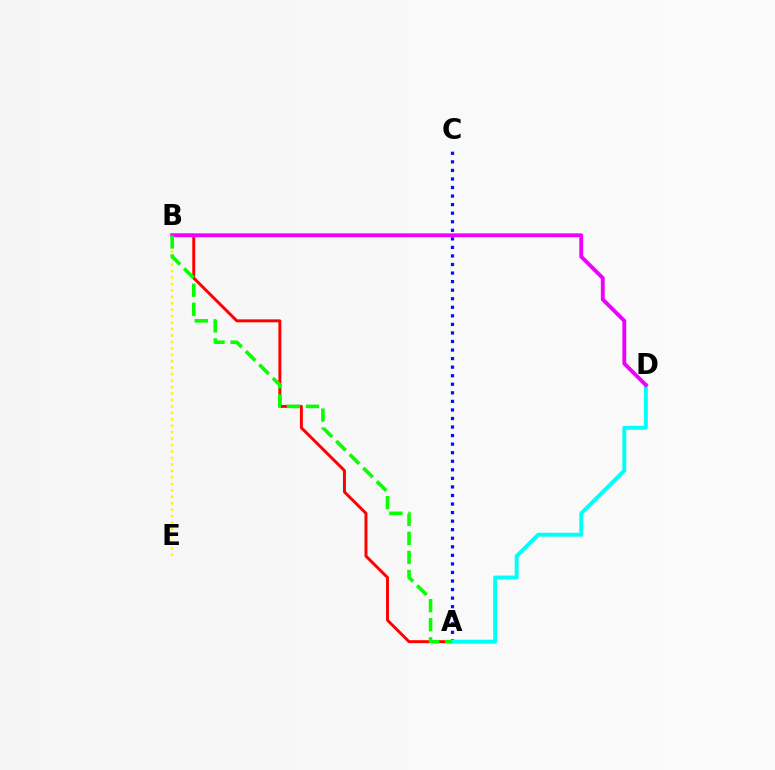{('A', 'B'): [{'color': '#ff0000', 'line_style': 'solid', 'thickness': 2.12}, {'color': '#08ff00', 'line_style': 'dashed', 'thickness': 2.59}], ('A', 'C'): [{'color': '#0010ff', 'line_style': 'dotted', 'thickness': 2.32}], ('A', 'D'): [{'color': '#00fff6', 'line_style': 'solid', 'thickness': 2.81}], ('B', 'D'): [{'color': '#ee00ff', 'line_style': 'solid', 'thickness': 2.78}], ('B', 'E'): [{'color': '#fcf500', 'line_style': 'dotted', 'thickness': 1.75}]}